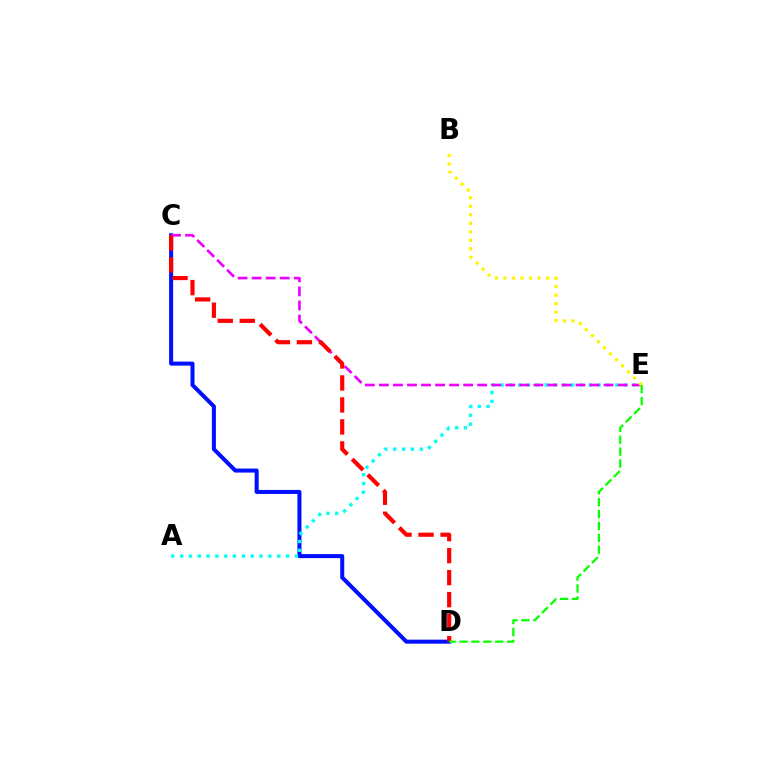{('C', 'D'): [{'color': '#0010ff', 'line_style': 'solid', 'thickness': 2.9}, {'color': '#ff0000', 'line_style': 'dashed', 'thickness': 2.99}], ('A', 'E'): [{'color': '#00fff6', 'line_style': 'dotted', 'thickness': 2.4}], ('C', 'E'): [{'color': '#ee00ff', 'line_style': 'dashed', 'thickness': 1.91}], ('B', 'E'): [{'color': '#fcf500', 'line_style': 'dotted', 'thickness': 2.31}], ('D', 'E'): [{'color': '#08ff00', 'line_style': 'dashed', 'thickness': 1.62}]}